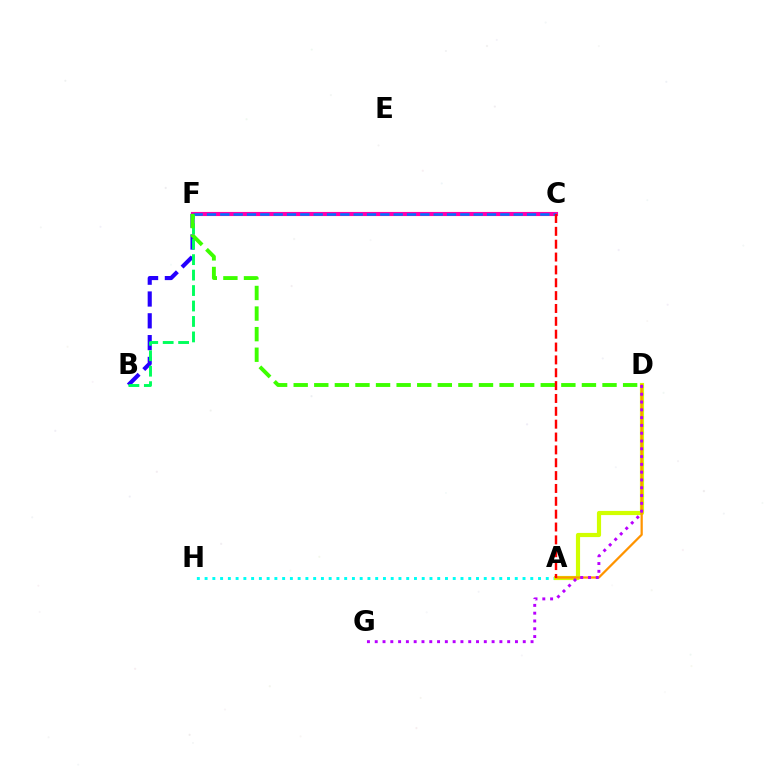{('A', 'H'): [{'color': '#00fff6', 'line_style': 'dotted', 'thickness': 2.11}], ('C', 'F'): [{'color': '#ff00ac', 'line_style': 'solid', 'thickness': 2.96}, {'color': '#0074ff', 'line_style': 'dashed', 'thickness': 1.81}], ('B', 'F'): [{'color': '#2500ff', 'line_style': 'dashed', 'thickness': 2.96}, {'color': '#00ff5c', 'line_style': 'dashed', 'thickness': 2.1}], ('A', 'D'): [{'color': '#d1ff00', 'line_style': 'solid', 'thickness': 3.0}, {'color': '#ff9400', 'line_style': 'solid', 'thickness': 1.61}], ('D', 'F'): [{'color': '#3dff00', 'line_style': 'dashed', 'thickness': 2.8}], ('D', 'G'): [{'color': '#b900ff', 'line_style': 'dotted', 'thickness': 2.12}], ('A', 'C'): [{'color': '#ff0000', 'line_style': 'dashed', 'thickness': 1.75}]}